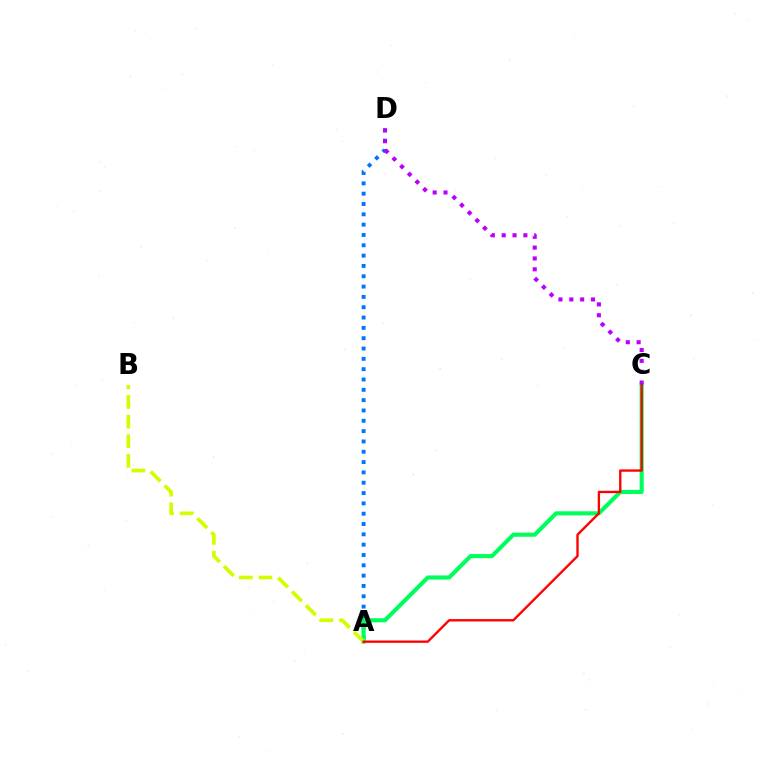{('A', 'D'): [{'color': '#0074ff', 'line_style': 'dotted', 'thickness': 2.8}], ('A', 'C'): [{'color': '#00ff5c', 'line_style': 'solid', 'thickness': 2.96}, {'color': '#ff0000', 'line_style': 'solid', 'thickness': 1.69}], ('A', 'B'): [{'color': '#d1ff00', 'line_style': 'dashed', 'thickness': 2.67}], ('C', 'D'): [{'color': '#b900ff', 'line_style': 'dotted', 'thickness': 2.95}]}